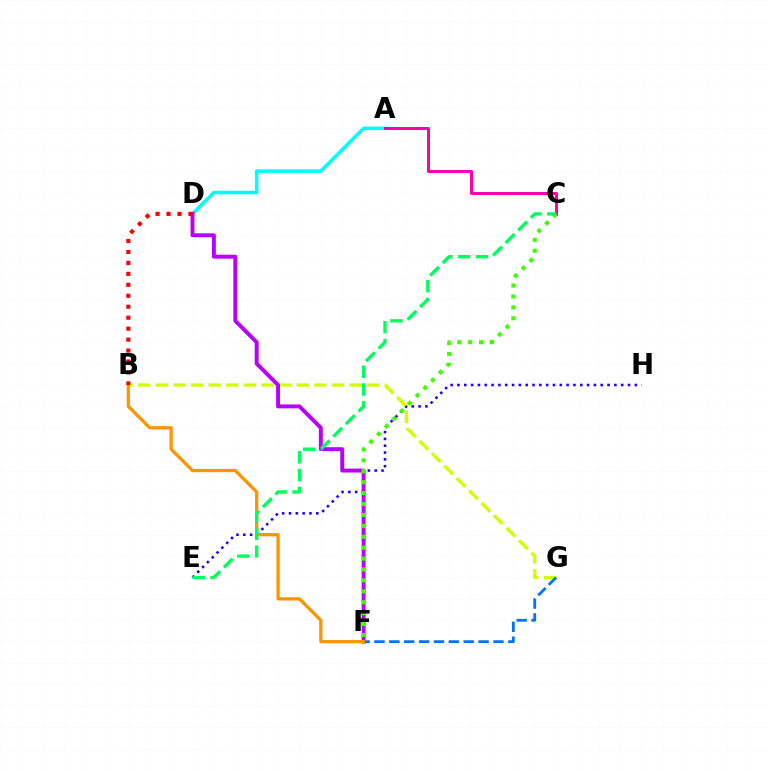{('A', 'D'): [{'color': '#00fff6', 'line_style': 'solid', 'thickness': 2.55}], ('E', 'H'): [{'color': '#2500ff', 'line_style': 'dotted', 'thickness': 1.85}], ('B', 'G'): [{'color': '#d1ff00', 'line_style': 'dashed', 'thickness': 2.39}], ('A', 'C'): [{'color': '#ff00ac', 'line_style': 'solid', 'thickness': 2.16}], ('F', 'G'): [{'color': '#0074ff', 'line_style': 'dashed', 'thickness': 2.02}], ('D', 'F'): [{'color': '#b900ff', 'line_style': 'solid', 'thickness': 2.83}], ('C', 'F'): [{'color': '#3dff00', 'line_style': 'dotted', 'thickness': 2.97}], ('B', 'F'): [{'color': '#ff9400', 'line_style': 'solid', 'thickness': 2.35}], ('C', 'E'): [{'color': '#00ff5c', 'line_style': 'dashed', 'thickness': 2.42}], ('B', 'D'): [{'color': '#ff0000', 'line_style': 'dotted', 'thickness': 2.98}]}